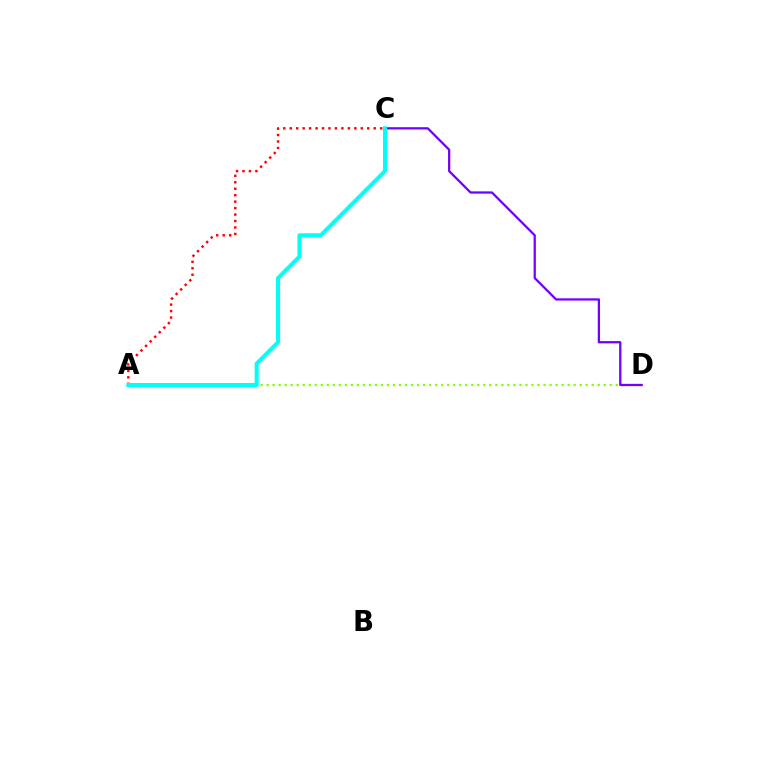{('A', 'D'): [{'color': '#84ff00', 'line_style': 'dotted', 'thickness': 1.64}], ('A', 'C'): [{'color': '#ff0000', 'line_style': 'dotted', 'thickness': 1.75}, {'color': '#00fff6', 'line_style': 'solid', 'thickness': 2.9}], ('C', 'D'): [{'color': '#7200ff', 'line_style': 'solid', 'thickness': 1.63}]}